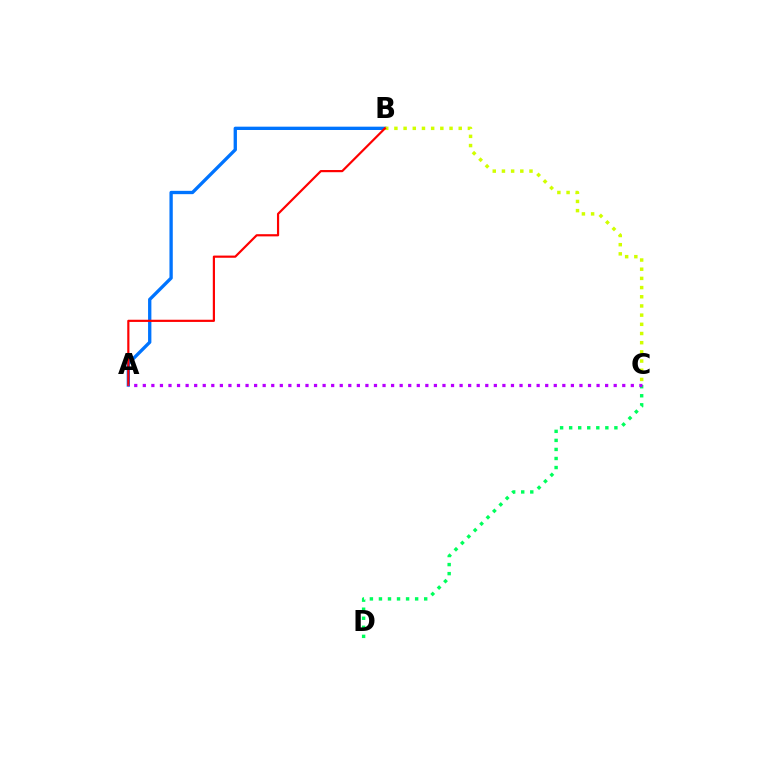{('A', 'B'): [{'color': '#0074ff', 'line_style': 'solid', 'thickness': 2.39}, {'color': '#ff0000', 'line_style': 'solid', 'thickness': 1.57}], ('B', 'C'): [{'color': '#d1ff00', 'line_style': 'dotted', 'thickness': 2.5}], ('C', 'D'): [{'color': '#00ff5c', 'line_style': 'dotted', 'thickness': 2.46}], ('A', 'C'): [{'color': '#b900ff', 'line_style': 'dotted', 'thickness': 2.33}]}